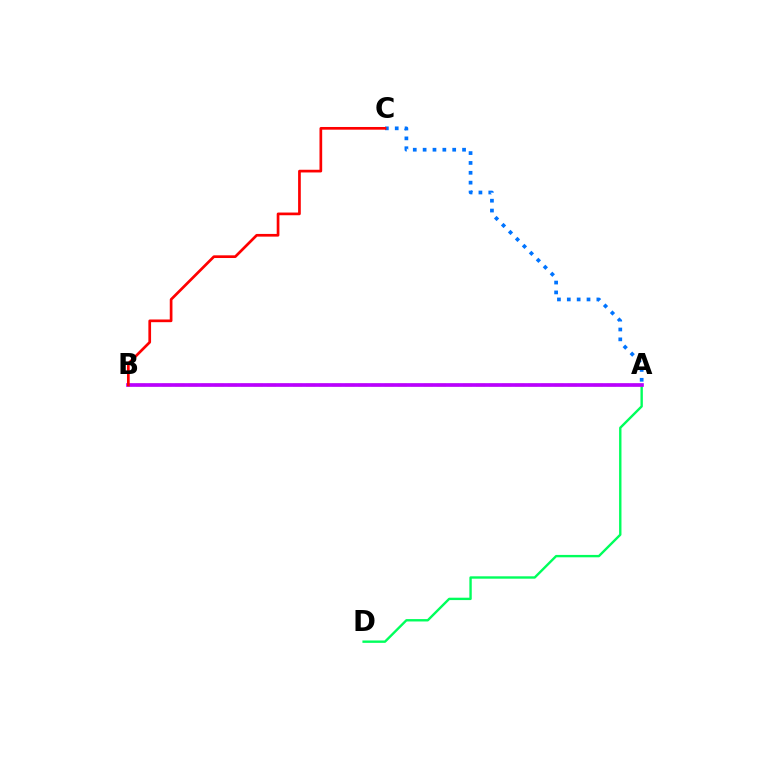{('A', 'D'): [{'color': '#00ff5c', 'line_style': 'solid', 'thickness': 1.71}], ('A', 'B'): [{'color': '#d1ff00', 'line_style': 'dashed', 'thickness': 1.78}, {'color': '#b900ff', 'line_style': 'solid', 'thickness': 2.65}], ('A', 'C'): [{'color': '#0074ff', 'line_style': 'dotted', 'thickness': 2.68}], ('B', 'C'): [{'color': '#ff0000', 'line_style': 'solid', 'thickness': 1.94}]}